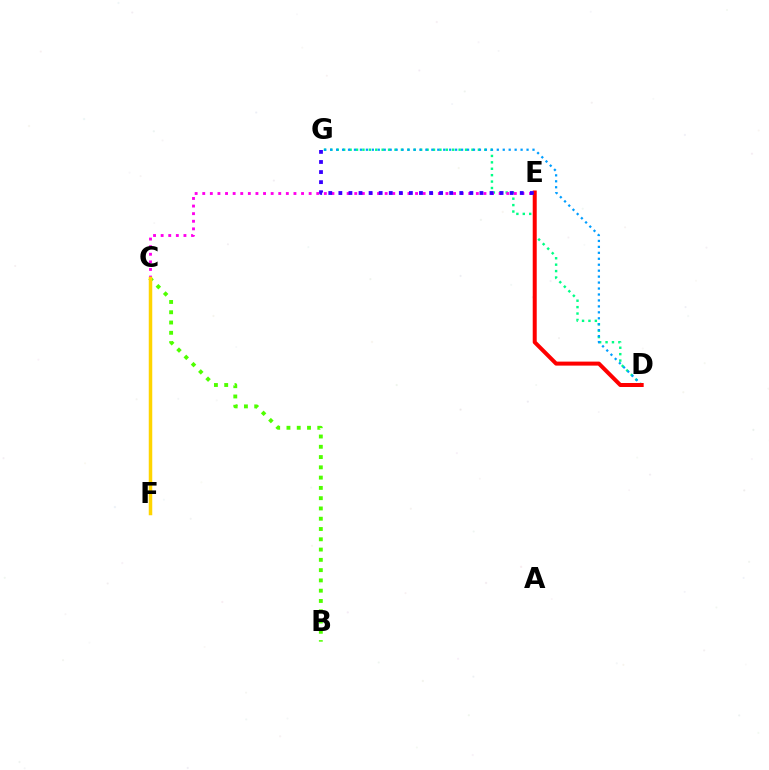{('D', 'G'): [{'color': '#00ff86', 'line_style': 'dotted', 'thickness': 1.74}, {'color': '#009eff', 'line_style': 'dotted', 'thickness': 1.62}], ('B', 'C'): [{'color': '#4fff00', 'line_style': 'dotted', 'thickness': 2.79}], ('C', 'E'): [{'color': '#ff00ed', 'line_style': 'dotted', 'thickness': 2.06}], ('D', 'E'): [{'color': '#ff0000', 'line_style': 'solid', 'thickness': 2.88}], ('E', 'G'): [{'color': '#3700ff', 'line_style': 'dotted', 'thickness': 2.74}], ('C', 'F'): [{'color': '#ffd500', 'line_style': 'solid', 'thickness': 2.52}]}